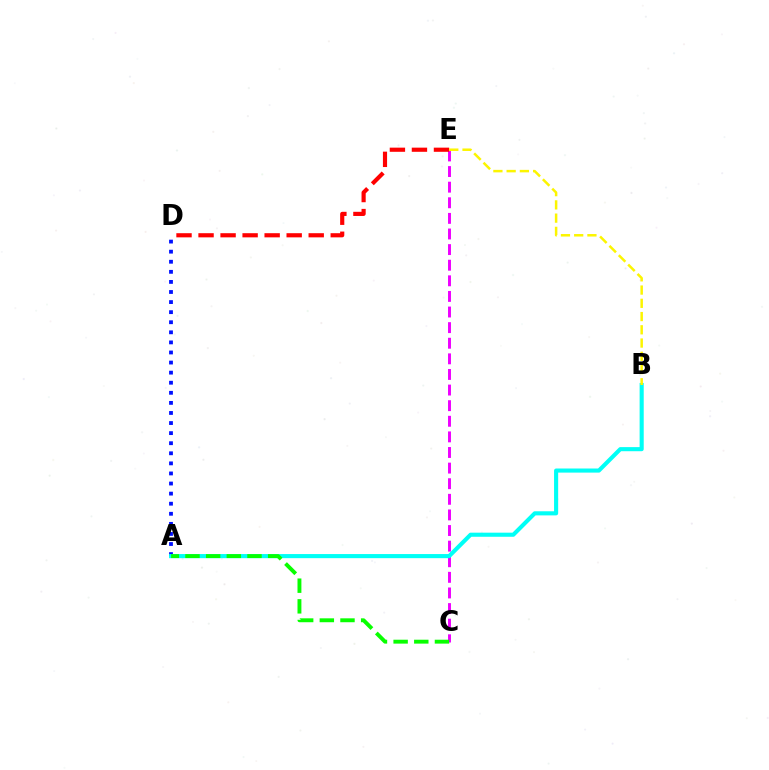{('C', 'E'): [{'color': '#ee00ff', 'line_style': 'dashed', 'thickness': 2.12}], ('D', 'E'): [{'color': '#ff0000', 'line_style': 'dashed', 'thickness': 2.99}], ('A', 'D'): [{'color': '#0010ff', 'line_style': 'dotted', 'thickness': 2.74}], ('A', 'B'): [{'color': '#00fff6', 'line_style': 'solid', 'thickness': 2.96}], ('A', 'C'): [{'color': '#08ff00', 'line_style': 'dashed', 'thickness': 2.81}], ('B', 'E'): [{'color': '#fcf500', 'line_style': 'dashed', 'thickness': 1.8}]}